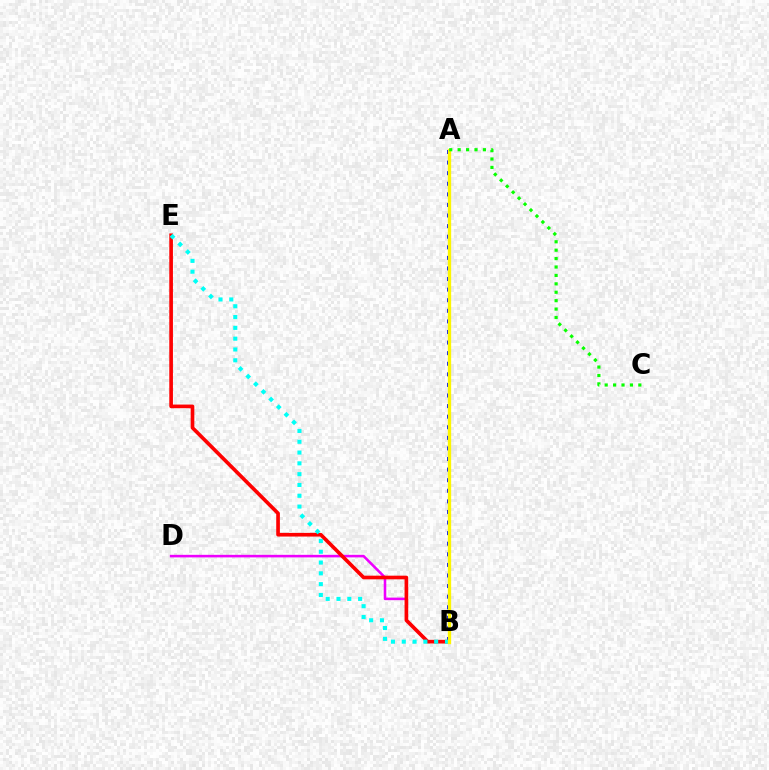{('B', 'D'): [{'color': '#ee00ff', 'line_style': 'solid', 'thickness': 1.84}], ('A', 'B'): [{'color': '#0010ff', 'line_style': 'dotted', 'thickness': 2.88}, {'color': '#fcf500', 'line_style': 'solid', 'thickness': 2.39}], ('B', 'E'): [{'color': '#ff0000', 'line_style': 'solid', 'thickness': 2.63}, {'color': '#00fff6', 'line_style': 'dotted', 'thickness': 2.94}], ('A', 'C'): [{'color': '#08ff00', 'line_style': 'dotted', 'thickness': 2.29}]}